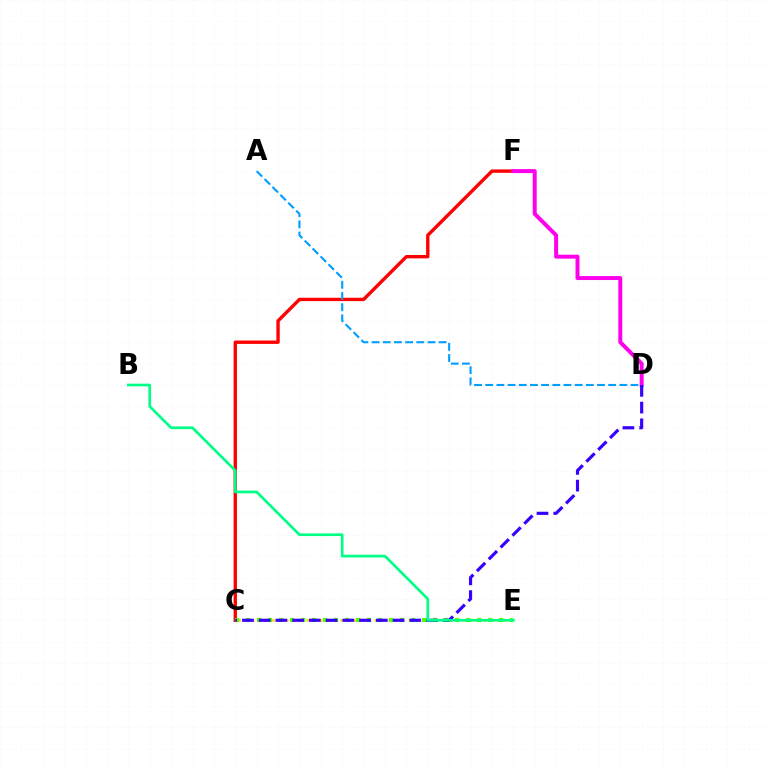{('C', 'E'): [{'color': '#ffd500', 'line_style': 'dotted', 'thickness': 1.85}, {'color': '#4fff00', 'line_style': 'dotted', 'thickness': 2.99}], ('C', 'F'): [{'color': '#ff0000', 'line_style': 'solid', 'thickness': 2.43}], ('A', 'D'): [{'color': '#009eff', 'line_style': 'dashed', 'thickness': 1.52}], ('D', 'F'): [{'color': '#ff00ed', 'line_style': 'solid', 'thickness': 2.85}], ('C', 'D'): [{'color': '#3700ff', 'line_style': 'dashed', 'thickness': 2.27}], ('B', 'E'): [{'color': '#00ff86', 'line_style': 'solid', 'thickness': 1.93}]}